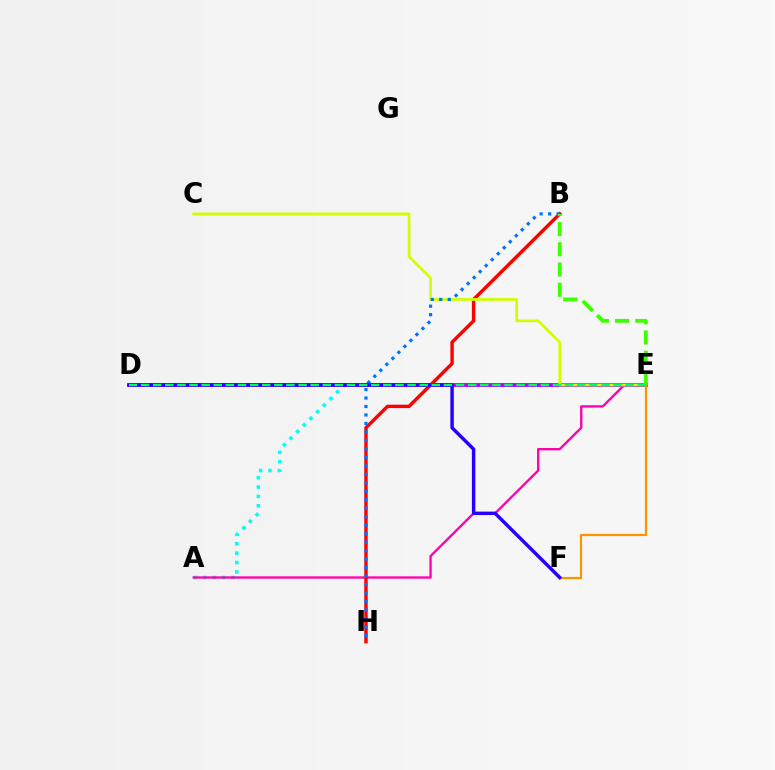{('A', 'E'): [{'color': '#00fff6', 'line_style': 'dotted', 'thickness': 2.55}, {'color': '#ff00ac', 'line_style': 'solid', 'thickness': 1.68}], ('B', 'H'): [{'color': '#ff0000', 'line_style': 'solid', 'thickness': 2.46}, {'color': '#0074ff', 'line_style': 'dotted', 'thickness': 2.3}], ('D', 'E'): [{'color': '#b900ff', 'line_style': 'solid', 'thickness': 2.76}, {'color': '#00ff5c', 'line_style': 'dashed', 'thickness': 1.65}], ('C', 'E'): [{'color': '#d1ff00', 'line_style': 'solid', 'thickness': 1.96}], ('E', 'F'): [{'color': '#ff9400', 'line_style': 'solid', 'thickness': 1.58}], ('D', 'F'): [{'color': '#2500ff', 'line_style': 'solid', 'thickness': 2.48}], ('B', 'E'): [{'color': '#3dff00', 'line_style': 'dashed', 'thickness': 2.75}]}